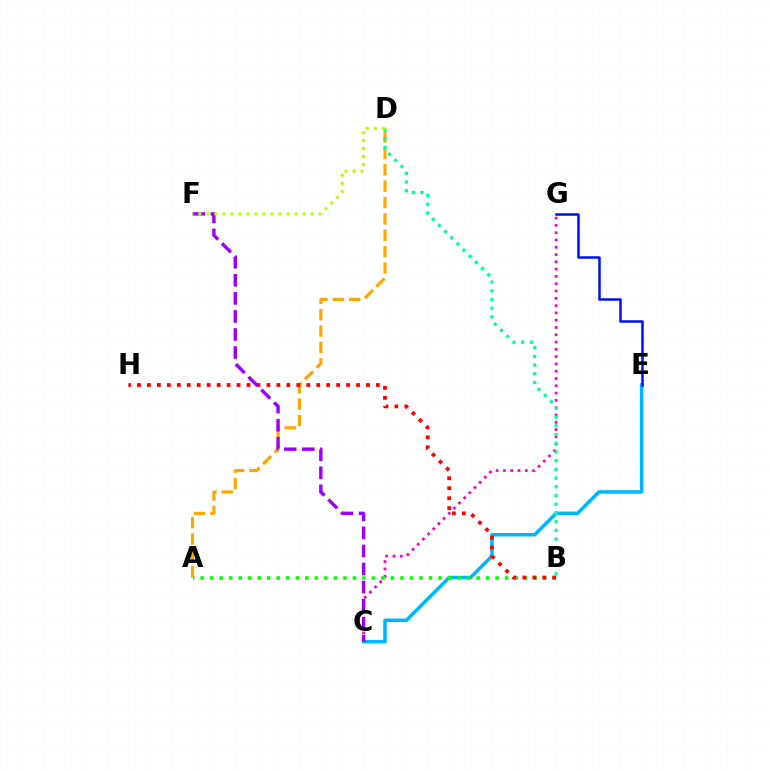{('C', 'G'): [{'color': '#ff00bd', 'line_style': 'dotted', 'thickness': 1.98}], ('A', 'D'): [{'color': '#ffa500', 'line_style': 'dashed', 'thickness': 2.23}], ('C', 'E'): [{'color': '#00b5ff', 'line_style': 'solid', 'thickness': 2.53}], ('A', 'B'): [{'color': '#08ff00', 'line_style': 'dotted', 'thickness': 2.59}], ('B', 'D'): [{'color': '#00ff9d', 'line_style': 'dotted', 'thickness': 2.37}], ('B', 'H'): [{'color': '#ff0000', 'line_style': 'dotted', 'thickness': 2.71}], ('C', 'F'): [{'color': '#9b00ff', 'line_style': 'dashed', 'thickness': 2.45}], ('D', 'F'): [{'color': '#b3ff00', 'line_style': 'dotted', 'thickness': 2.18}], ('E', 'G'): [{'color': '#0010ff', 'line_style': 'solid', 'thickness': 1.81}]}